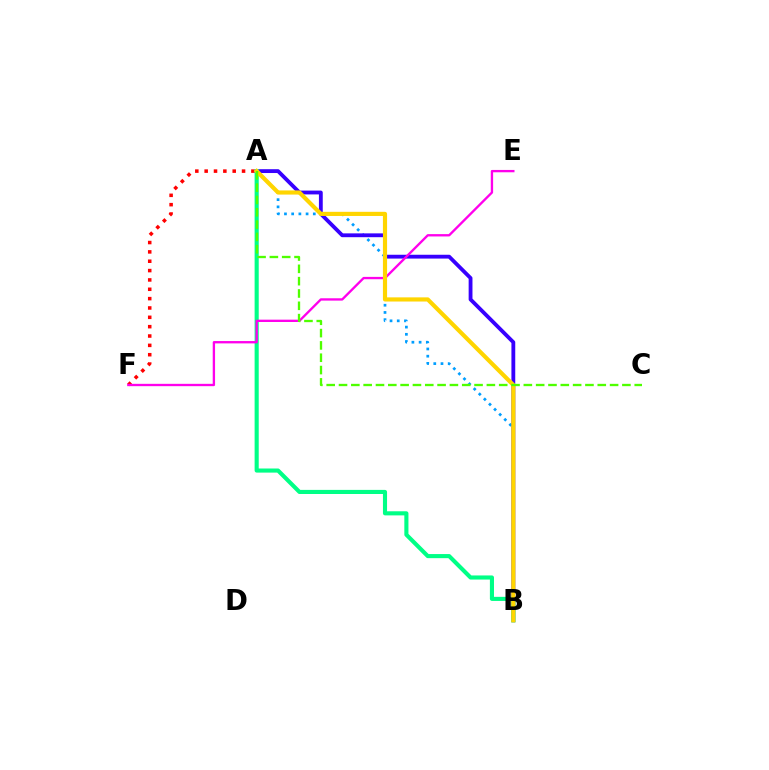{('A', 'F'): [{'color': '#ff0000', 'line_style': 'dotted', 'thickness': 2.54}], ('A', 'B'): [{'color': '#009eff', 'line_style': 'dotted', 'thickness': 1.96}, {'color': '#3700ff', 'line_style': 'solid', 'thickness': 2.75}, {'color': '#00ff86', 'line_style': 'solid', 'thickness': 2.96}, {'color': '#ffd500', 'line_style': 'solid', 'thickness': 2.99}], ('E', 'F'): [{'color': '#ff00ed', 'line_style': 'solid', 'thickness': 1.68}], ('A', 'C'): [{'color': '#4fff00', 'line_style': 'dashed', 'thickness': 1.67}]}